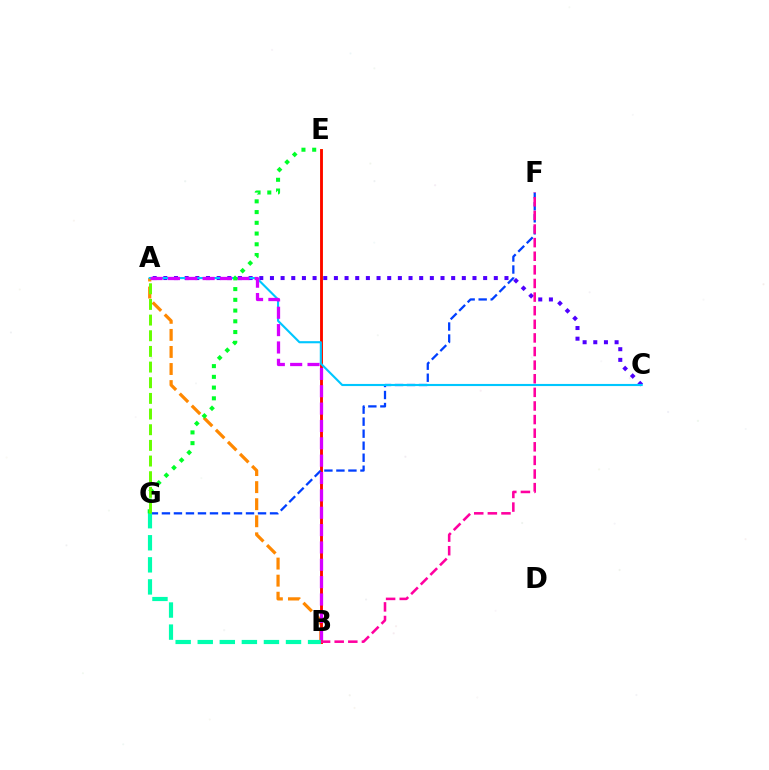{('B', 'E'): [{'color': '#eeff00', 'line_style': 'solid', 'thickness': 2.15}, {'color': '#ff0000', 'line_style': 'solid', 'thickness': 2.01}], ('A', 'C'): [{'color': '#4f00ff', 'line_style': 'dotted', 'thickness': 2.9}, {'color': '#00c7ff', 'line_style': 'solid', 'thickness': 1.53}], ('A', 'B'): [{'color': '#ff8800', 'line_style': 'dashed', 'thickness': 2.32}, {'color': '#d600ff', 'line_style': 'dashed', 'thickness': 2.36}], ('F', 'G'): [{'color': '#003fff', 'line_style': 'dashed', 'thickness': 1.63}], ('B', 'G'): [{'color': '#00ffaf', 'line_style': 'dashed', 'thickness': 3.0}], ('B', 'F'): [{'color': '#ff00a0', 'line_style': 'dashed', 'thickness': 1.85}], ('E', 'G'): [{'color': '#00ff27', 'line_style': 'dotted', 'thickness': 2.92}], ('A', 'G'): [{'color': '#66ff00', 'line_style': 'dashed', 'thickness': 2.13}]}